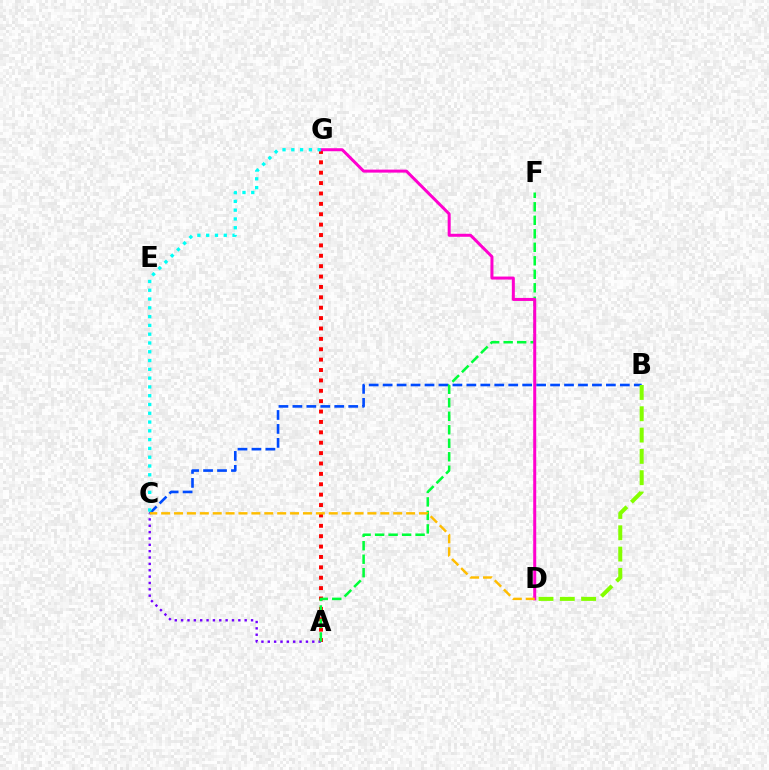{('B', 'C'): [{'color': '#004bff', 'line_style': 'dashed', 'thickness': 1.9}], ('B', 'D'): [{'color': '#84ff00', 'line_style': 'dashed', 'thickness': 2.9}], ('A', 'G'): [{'color': '#ff0000', 'line_style': 'dotted', 'thickness': 2.82}], ('A', 'C'): [{'color': '#7200ff', 'line_style': 'dotted', 'thickness': 1.73}], ('A', 'F'): [{'color': '#00ff39', 'line_style': 'dashed', 'thickness': 1.83}], ('D', 'G'): [{'color': '#ff00cf', 'line_style': 'solid', 'thickness': 2.16}], ('C', 'D'): [{'color': '#ffbd00', 'line_style': 'dashed', 'thickness': 1.75}], ('C', 'G'): [{'color': '#00fff6', 'line_style': 'dotted', 'thickness': 2.39}]}